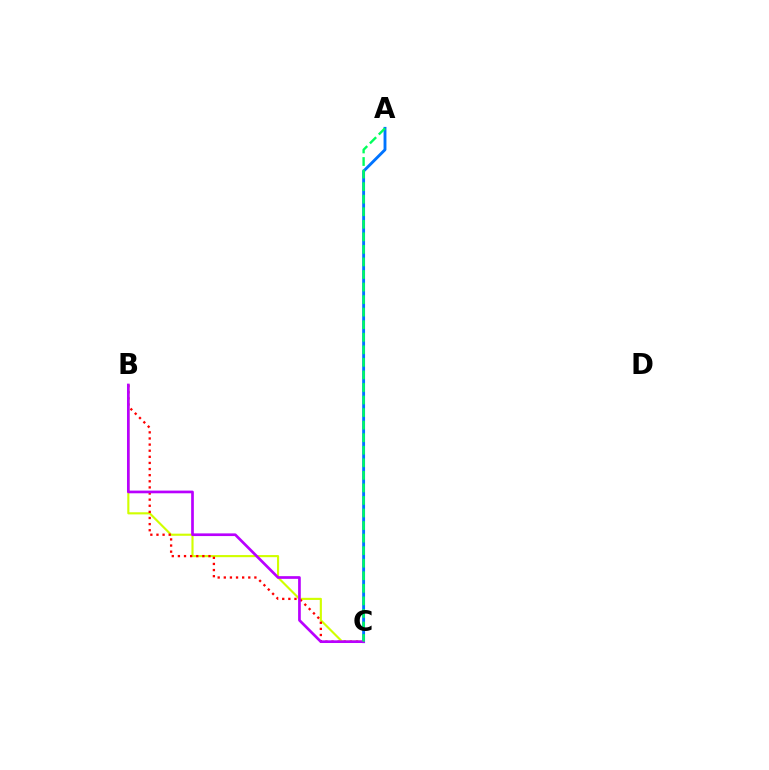{('B', 'C'): [{'color': '#d1ff00', 'line_style': 'solid', 'thickness': 1.54}, {'color': '#ff0000', 'line_style': 'dotted', 'thickness': 1.66}, {'color': '#b900ff', 'line_style': 'solid', 'thickness': 1.94}], ('A', 'C'): [{'color': '#0074ff', 'line_style': 'solid', 'thickness': 2.07}, {'color': '#00ff5c', 'line_style': 'dashed', 'thickness': 1.71}]}